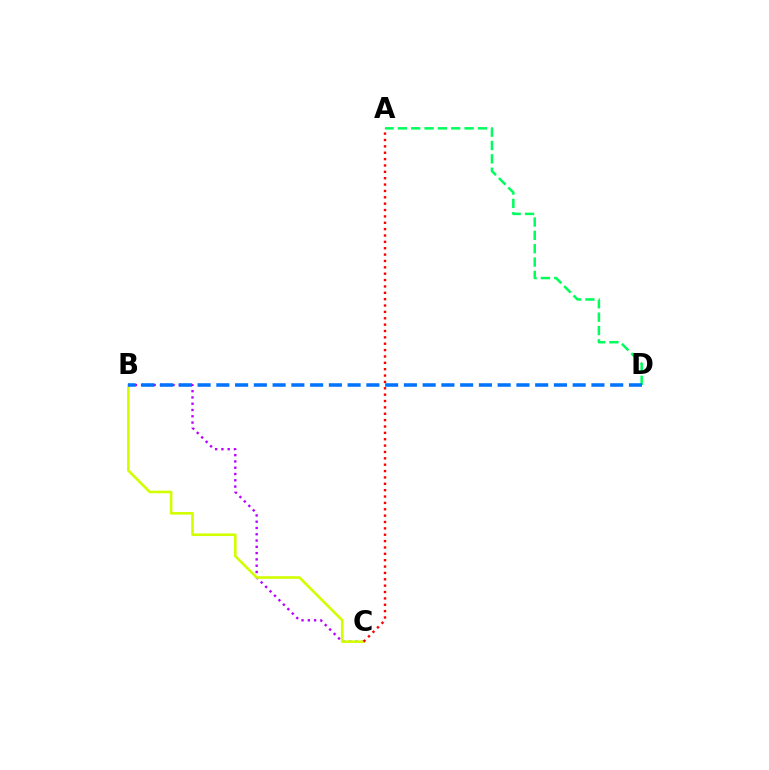{('B', 'C'): [{'color': '#b900ff', 'line_style': 'dotted', 'thickness': 1.71}, {'color': '#d1ff00', 'line_style': 'solid', 'thickness': 1.88}], ('A', 'C'): [{'color': '#ff0000', 'line_style': 'dotted', 'thickness': 1.73}], ('A', 'D'): [{'color': '#00ff5c', 'line_style': 'dashed', 'thickness': 1.81}], ('B', 'D'): [{'color': '#0074ff', 'line_style': 'dashed', 'thickness': 2.55}]}